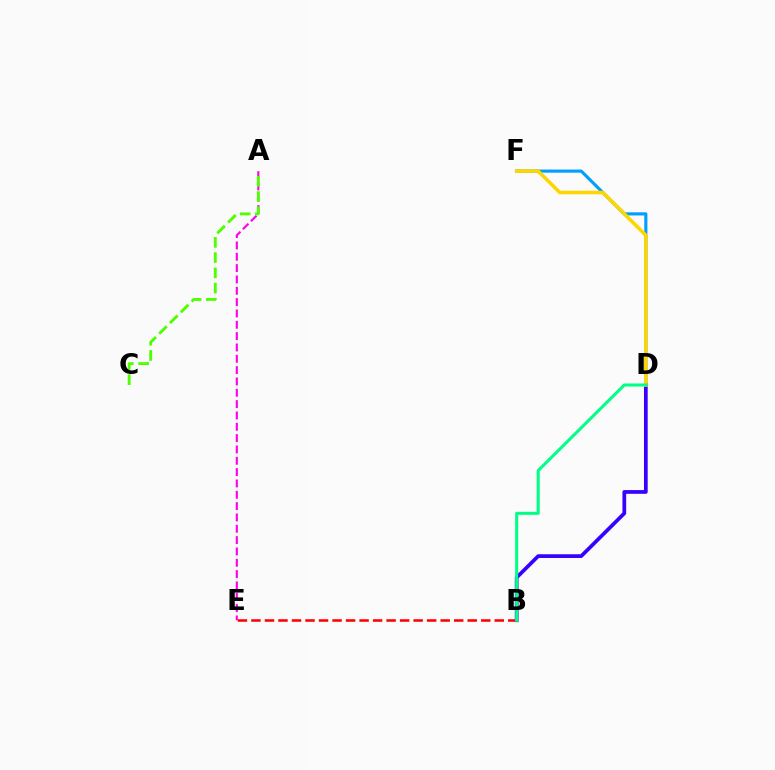{('B', 'D'): [{'color': '#3700ff', 'line_style': 'solid', 'thickness': 2.68}, {'color': '#00ff86', 'line_style': 'solid', 'thickness': 2.2}], ('A', 'E'): [{'color': '#ff00ed', 'line_style': 'dashed', 'thickness': 1.54}], ('A', 'C'): [{'color': '#4fff00', 'line_style': 'dashed', 'thickness': 2.07}], ('B', 'E'): [{'color': '#ff0000', 'line_style': 'dashed', 'thickness': 1.84}], ('D', 'F'): [{'color': '#009eff', 'line_style': 'solid', 'thickness': 2.25}, {'color': '#ffd500', 'line_style': 'solid', 'thickness': 2.56}]}